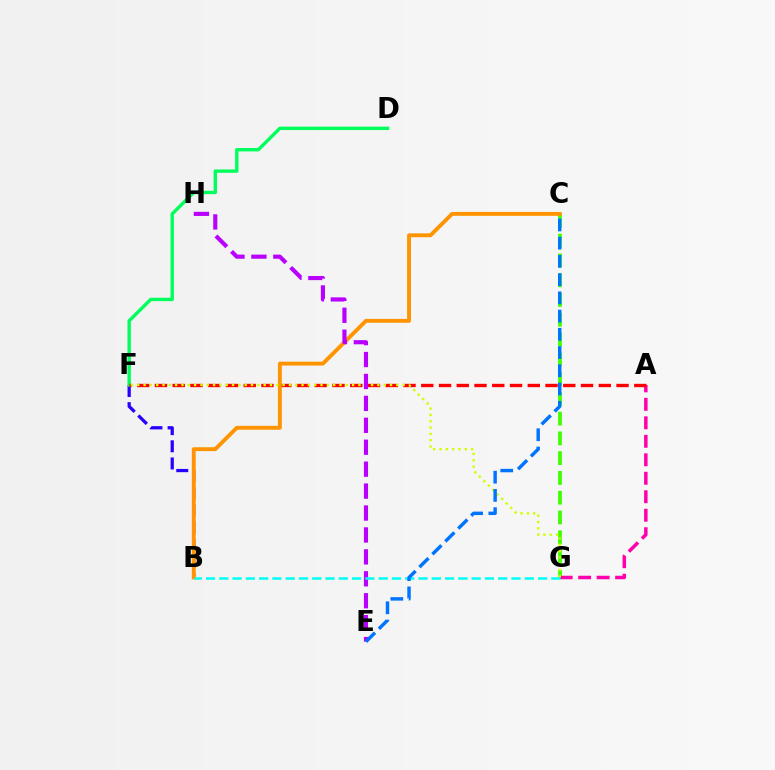{('C', 'G'): [{'color': '#3dff00', 'line_style': 'dashed', 'thickness': 2.69}], ('B', 'F'): [{'color': '#2500ff', 'line_style': 'dashed', 'thickness': 2.33}], ('D', 'F'): [{'color': '#00ff5c', 'line_style': 'solid', 'thickness': 2.44}], ('A', 'G'): [{'color': '#ff00ac', 'line_style': 'dashed', 'thickness': 2.51}], ('A', 'F'): [{'color': '#ff0000', 'line_style': 'dashed', 'thickness': 2.41}], ('B', 'C'): [{'color': '#ff9400', 'line_style': 'solid', 'thickness': 2.8}], ('F', 'G'): [{'color': '#d1ff00', 'line_style': 'dotted', 'thickness': 1.72}], ('E', 'H'): [{'color': '#b900ff', 'line_style': 'dashed', 'thickness': 2.98}], ('B', 'G'): [{'color': '#00fff6', 'line_style': 'dashed', 'thickness': 1.8}], ('C', 'E'): [{'color': '#0074ff', 'line_style': 'dashed', 'thickness': 2.48}]}